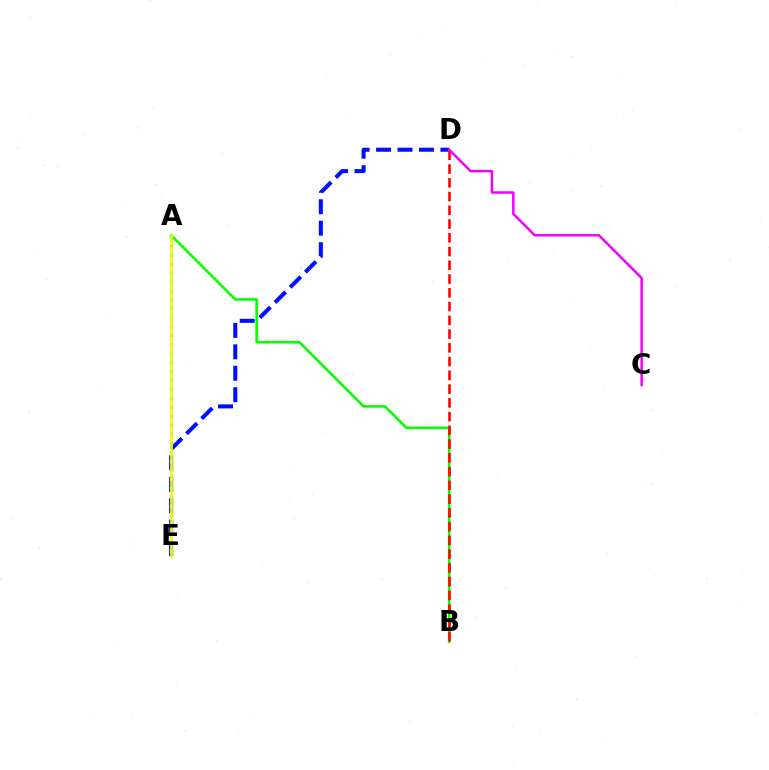{('A', 'B'): [{'color': '#08ff00', 'line_style': 'solid', 'thickness': 1.86}], ('D', 'E'): [{'color': '#0010ff', 'line_style': 'dashed', 'thickness': 2.91}], ('B', 'D'): [{'color': '#ff0000', 'line_style': 'dashed', 'thickness': 1.87}], ('C', 'D'): [{'color': '#ee00ff', 'line_style': 'solid', 'thickness': 1.78}], ('A', 'E'): [{'color': '#00fff6', 'line_style': 'dotted', 'thickness': 2.44}, {'color': '#fcf500', 'line_style': 'solid', 'thickness': 1.88}]}